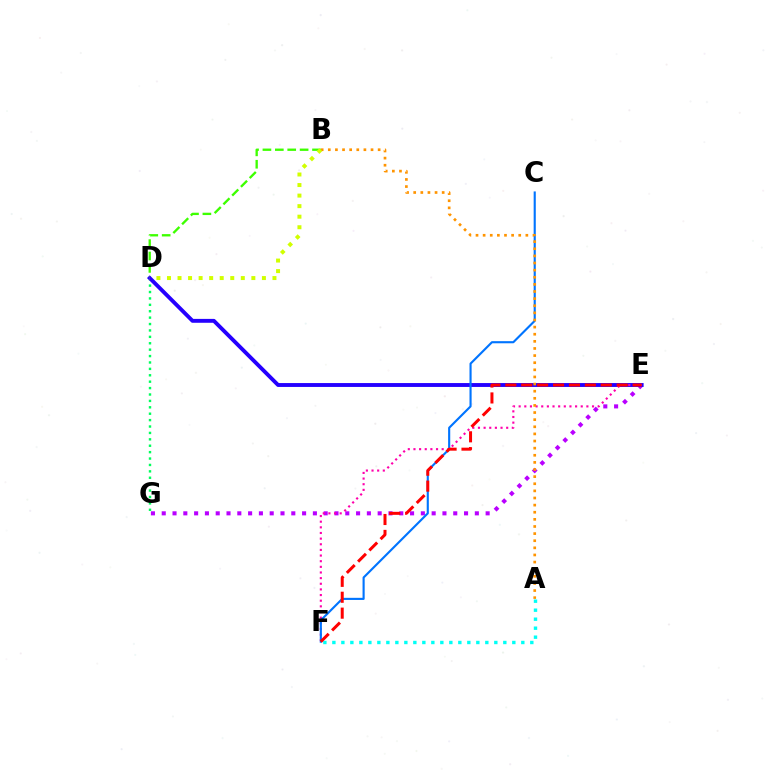{('B', 'D'): [{'color': '#3dff00', 'line_style': 'dashed', 'thickness': 1.68}, {'color': '#d1ff00', 'line_style': 'dotted', 'thickness': 2.87}], ('D', 'G'): [{'color': '#00ff5c', 'line_style': 'dotted', 'thickness': 1.74}], ('E', 'G'): [{'color': '#b900ff', 'line_style': 'dotted', 'thickness': 2.93}], ('D', 'E'): [{'color': '#2500ff', 'line_style': 'solid', 'thickness': 2.8}], ('E', 'F'): [{'color': '#ff00ac', 'line_style': 'dotted', 'thickness': 1.53}, {'color': '#ff0000', 'line_style': 'dashed', 'thickness': 2.16}], ('A', 'F'): [{'color': '#00fff6', 'line_style': 'dotted', 'thickness': 2.44}], ('C', 'F'): [{'color': '#0074ff', 'line_style': 'solid', 'thickness': 1.53}], ('A', 'B'): [{'color': '#ff9400', 'line_style': 'dotted', 'thickness': 1.93}]}